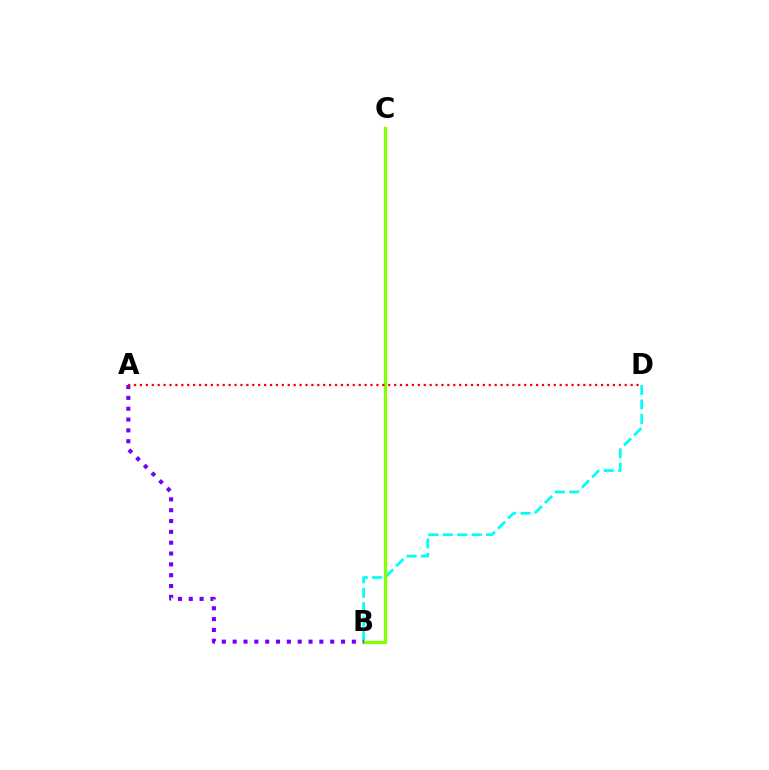{('B', 'D'): [{'color': '#00fff6', 'line_style': 'dashed', 'thickness': 1.96}], ('B', 'C'): [{'color': '#84ff00', 'line_style': 'solid', 'thickness': 2.34}], ('A', 'B'): [{'color': '#7200ff', 'line_style': 'dotted', 'thickness': 2.94}], ('A', 'D'): [{'color': '#ff0000', 'line_style': 'dotted', 'thickness': 1.61}]}